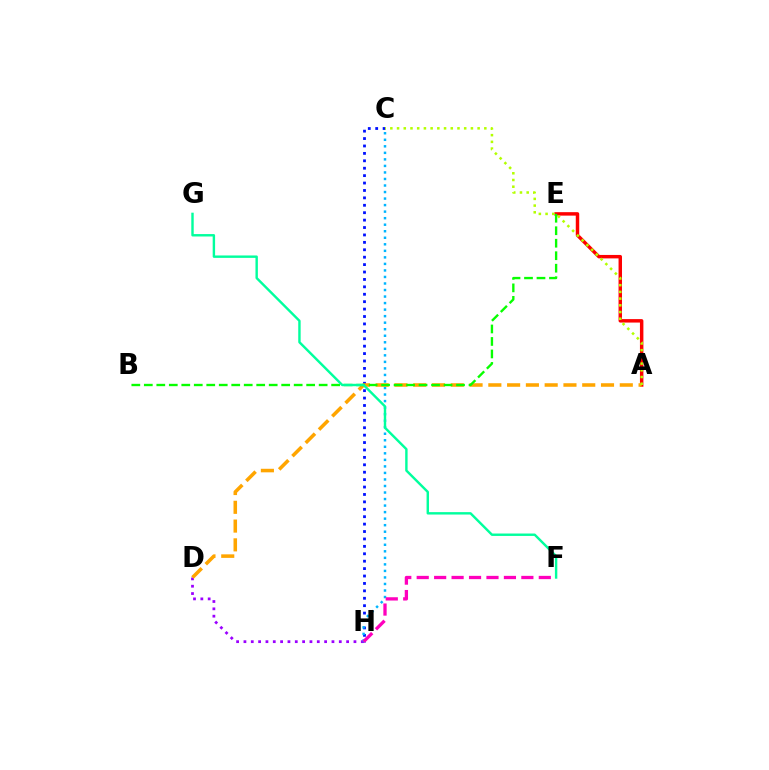{('D', 'H'): [{'color': '#9b00ff', 'line_style': 'dotted', 'thickness': 1.99}], ('A', 'E'): [{'color': '#ff0000', 'line_style': 'solid', 'thickness': 2.49}], ('C', 'H'): [{'color': '#0010ff', 'line_style': 'dotted', 'thickness': 2.01}, {'color': '#00b5ff', 'line_style': 'dotted', 'thickness': 1.77}], ('A', 'D'): [{'color': '#ffa500', 'line_style': 'dashed', 'thickness': 2.55}], ('B', 'E'): [{'color': '#08ff00', 'line_style': 'dashed', 'thickness': 1.7}], ('F', 'G'): [{'color': '#00ff9d', 'line_style': 'solid', 'thickness': 1.74}], ('F', 'H'): [{'color': '#ff00bd', 'line_style': 'dashed', 'thickness': 2.37}], ('A', 'C'): [{'color': '#b3ff00', 'line_style': 'dotted', 'thickness': 1.82}]}